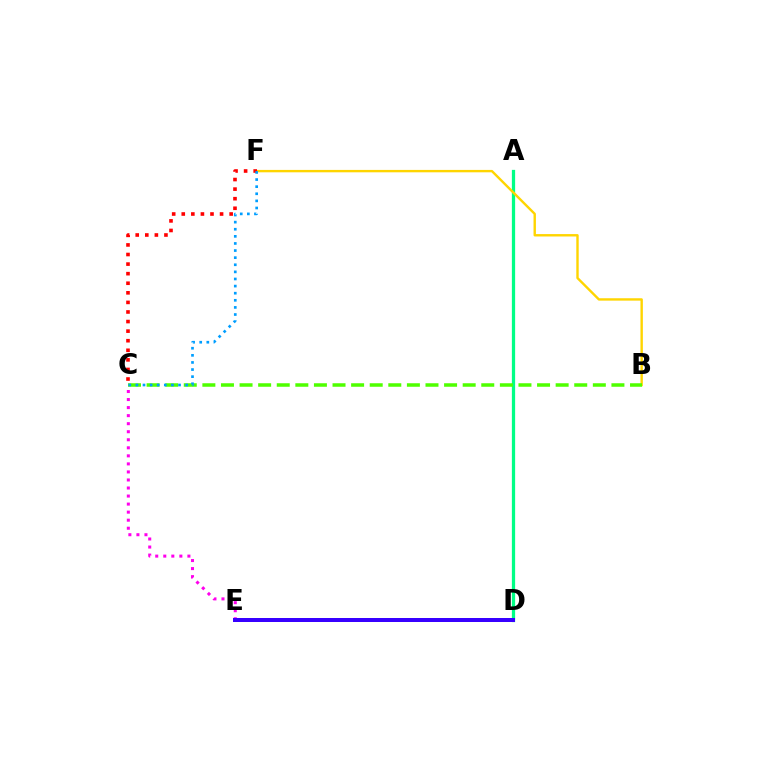{('A', 'D'): [{'color': '#00ff86', 'line_style': 'solid', 'thickness': 2.35}], ('B', 'F'): [{'color': '#ffd500', 'line_style': 'solid', 'thickness': 1.72}], ('C', 'F'): [{'color': '#ff0000', 'line_style': 'dotted', 'thickness': 2.6}, {'color': '#009eff', 'line_style': 'dotted', 'thickness': 1.93}], ('B', 'C'): [{'color': '#4fff00', 'line_style': 'dashed', 'thickness': 2.53}], ('C', 'E'): [{'color': '#ff00ed', 'line_style': 'dotted', 'thickness': 2.18}], ('D', 'E'): [{'color': '#3700ff', 'line_style': 'solid', 'thickness': 2.88}]}